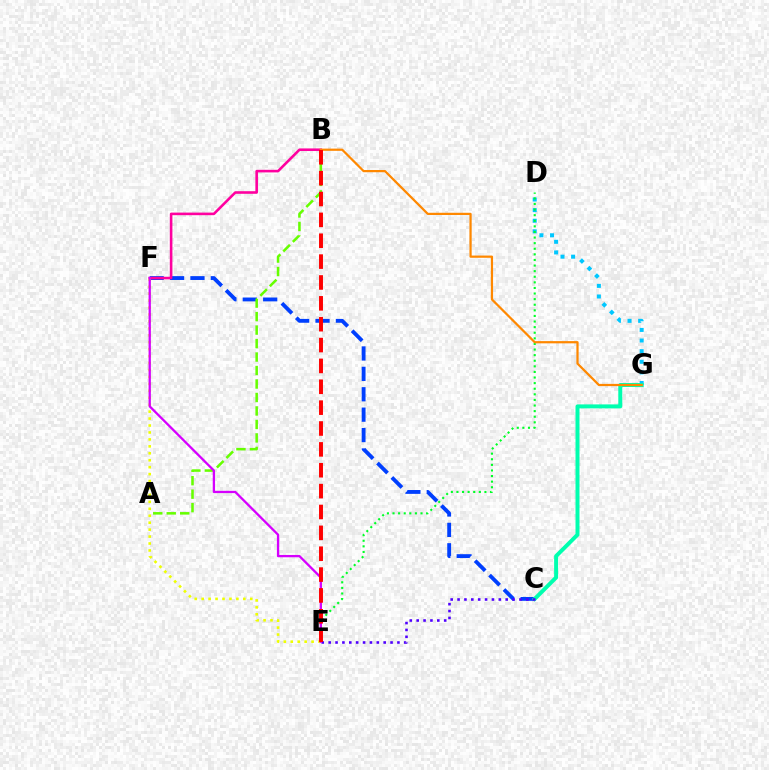{('C', 'F'): [{'color': '#003fff', 'line_style': 'dashed', 'thickness': 2.77}], ('D', 'G'): [{'color': '#00c7ff', 'line_style': 'dotted', 'thickness': 2.88}], ('C', 'G'): [{'color': '#00ffaf', 'line_style': 'solid', 'thickness': 2.86}], ('C', 'E'): [{'color': '#4f00ff', 'line_style': 'dotted', 'thickness': 1.87}], ('D', 'E'): [{'color': '#00ff27', 'line_style': 'dotted', 'thickness': 1.52}], ('A', 'B'): [{'color': '#66ff00', 'line_style': 'dashed', 'thickness': 1.83}], ('B', 'F'): [{'color': '#ff00a0', 'line_style': 'solid', 'thickness': 1.87}], ('B', 'G'): [{'color': '#ff8800', 'line_style': 'solid', 'thickness': 1.6}], ('E', 'F'): [{'color': '#eeff00', 'line_style': 'dotted', 'thickness': 1.89}, {'color': '#d600ff', 'line_style': 'solid', 'thickness': 1.66}], ('B', 'E'): [{'color': '#ff0000', 'line_style': 'dashed', 'thickness': 2.83}]}